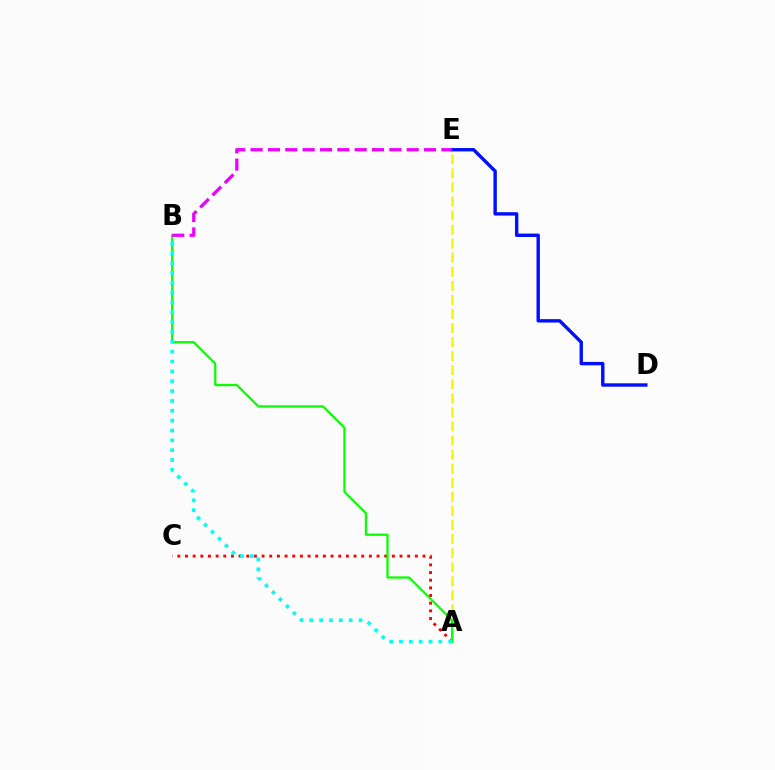{('A', 'E'): [{'color': '#fcf500', 'line_style': 'dashed', 'thickness': 1.91}], ('D', 'E'): [{'color': '#0010ff', 'line_style': 'solid', 'thickness': 2.44}], ('A', 'C'): [{'color': '#ff0000', 'line_style': 'dotted', 'thickness': 2.08}], ('A', 'B'): [{'color': '#08ff00', 'line_style': 'solid', 'thickness': 1.63}, {'color': '#00fff6', 'line_style': 'dotted', 'thickness': 2.68}], ('B', 'E'): [{'color': '#ee00ff', 'line_style': 'dashed', 'thickness': 2.36}]}